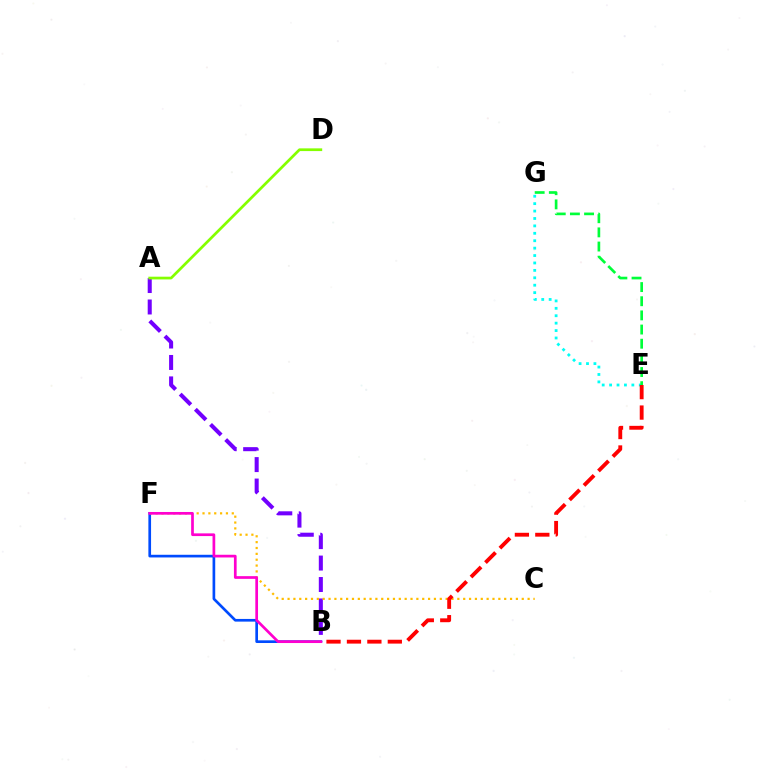{('A', 'B'): [{'color': '#7200ff', 'line_style': 'dashed', 'thickness': 2.91}], ('B', 'F'): [{'color': '#004bff', 'line_style': 'solid', 'thickness': 1.93}, {'color': '#ff00cf', 'line_style': 'solid', 'thickness': 1.95}], ('E', 'G'): [{'color': '#00fff6', 'line_style': 'dotted', 'thickness': 2.01}, {'color': '#00ff39', 'line_style': 'dashed', 'thickness': 1.92}], ('A', 'D'): [{'color': '#84ff00', 'line_style': 'solid', 'thickness': 1.96}], ('C', 'F'): [{'color': '#ffbd00', 'line_style': 'dotted', 'thickness': 1.59}], ('B', 'E'): [{'color': '#ff0000', 'line_style': 'dashed', 'thickness': 2.78}]}